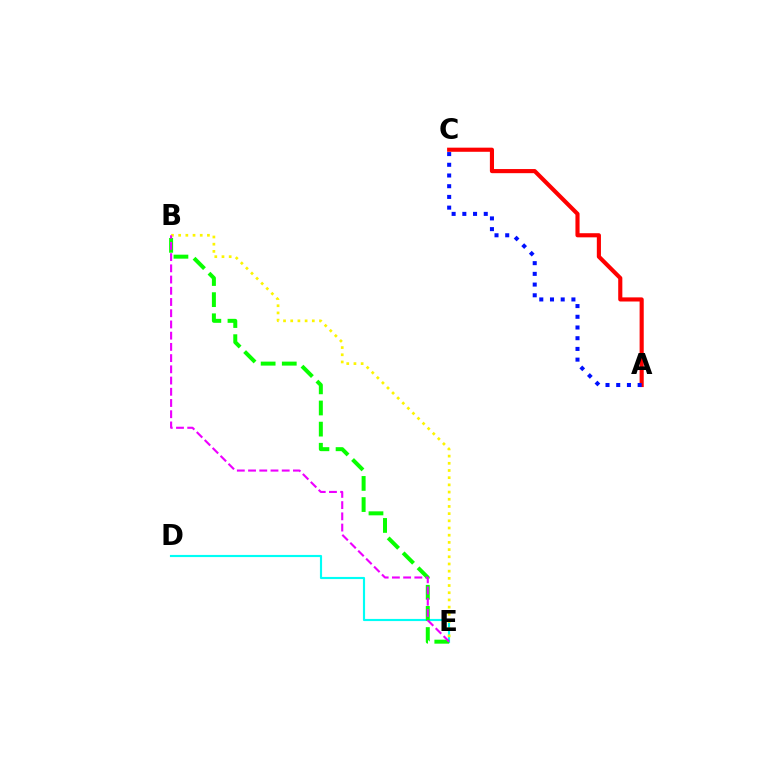{('D', 'E'): [{'color': '#00fff6', 'line_style': 'solid', 'thickness': 1.54}], ('B', 'E'): [{'color': '#08ff00', 'line_style': 'dashed', 'thickness': 2.87}, {'color': '#fcf500', 'line_style': 'dotted', 'thickness': 1.95}, {'color': '#ee00ff', 'line_style': 'dashed', 'thickness': 1.52}], ('A', 'C'): [{'color': '#ff0000', 'line_style': 'solid', 'thickness': 2.97}, {'color': '#0010ff', 'line_style': 'dotted', 'thickness': 2.91}]}